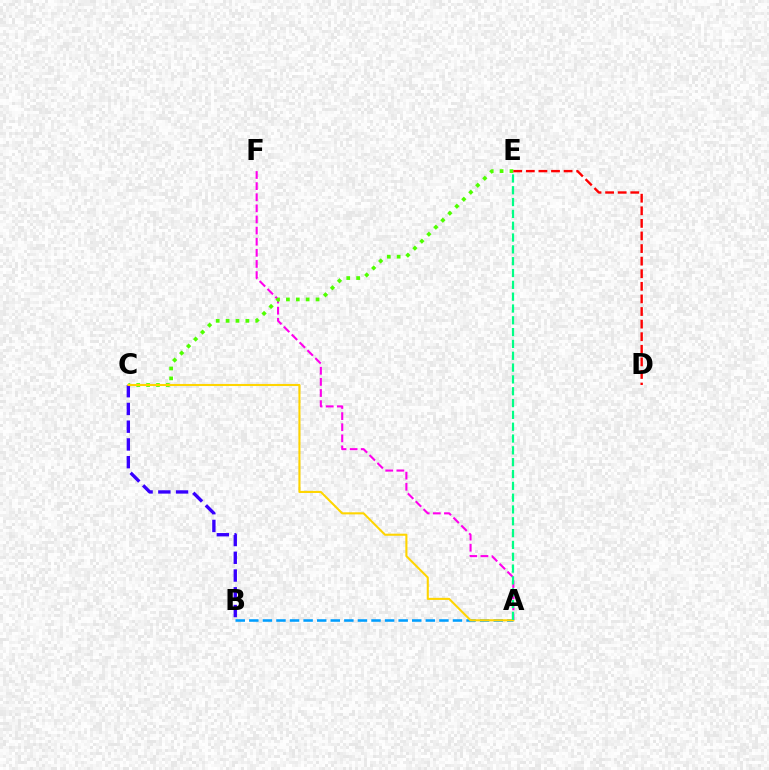{('A', 'F'): [{'color': '#ff00ed', 'line_style': 'dashed', 'thickness': 1.51}], ('C', 'E'): [{'color': '#4fff00', 'line_style': 'dotted', 'thickness': 2.69}], ('D', 'E'): [{'color': '#ff0000', 'line_style': 'dashed', 'thickness': 1.71}], ('A', 'B'): [{'color': '#009eff', 'line_style': 'dashed', 'thickness': 1.84}], ('B', 'C'): [{'color': '#3700ff', 'line_style': 'dashed', 'thickness': 2.41}], ('A', 'C'): [{'color': '#ffd500', 'line_style': 'solid', 'thickness': 1.5}], ('A', 'E'): [{'color': '#00ff86', 'line_style': 'dashed', 'thickness': 1.61}]}